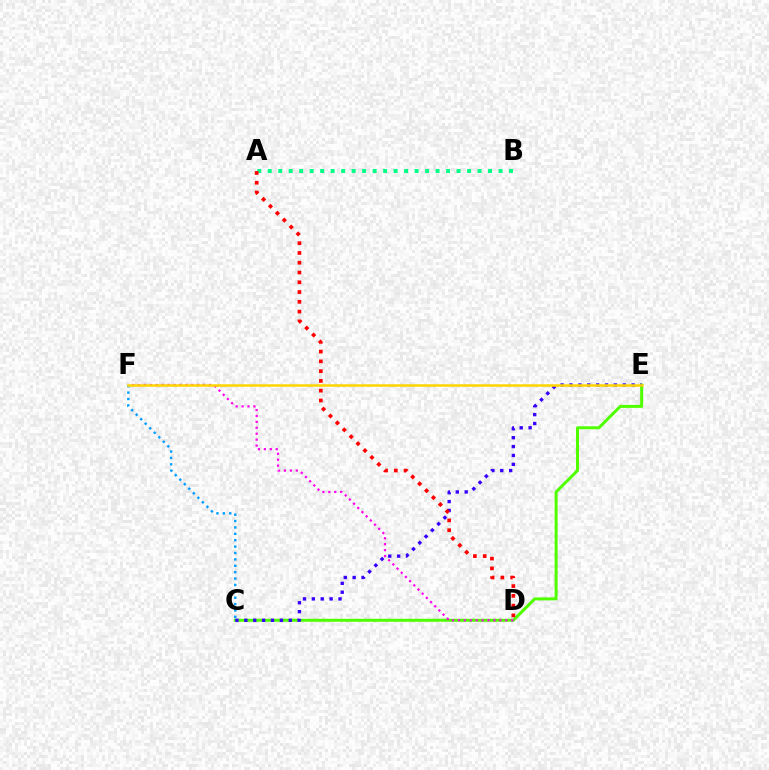{('C', 'E'): [{'color': '#4fff00', 'line_style': 'solid', 'thickness': 2.15}, {'color': '#3700ff', 'line_style': 'dotted', 'thickness': 2.41}], ('C', 'F'): [{'color': '#009eff', 'line_style': 'dotted', 'thickness': 1.74}], ('A', 'B'): [{'color': '#00ff86', 'line_style': 'dotted', 'thickness': 2.85}], ('D', 'F'): [{'color': '#ff00ed', 'line_style': 'dotted', 'thickness': 1.61}], ('E', 'F'): [{'color': '#ffd500', 'line_style': 'solid', 'thickness': 1.83}], ('A', 'D'): [{'color': '#ff0000', 'line_style': 'dotted', 'thickness': 2.66}]}